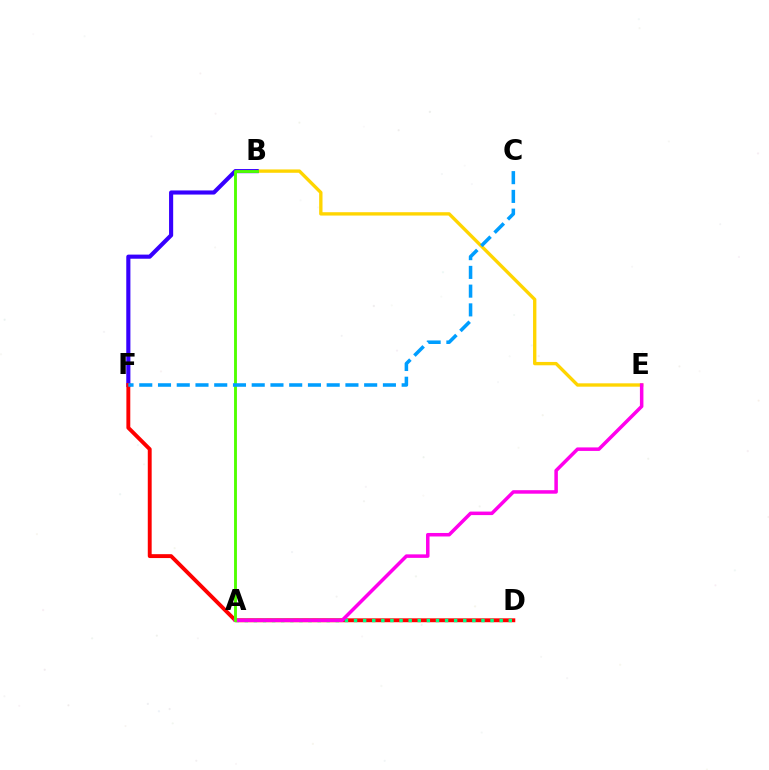{('B', 'E'): [{'color': '#ffd500', 'line_style': 'solid', 'thickness': 2.41}], ('B', 'F'): [{'color': '#3700ff', 'line_style': 'solid', 'thickness': 2.97}], ('D', 'F'): [{'color': '#ff0000', 'line_style': 'solid', 'thickness': 2.8}], ('A', 'D'): [{'color': '#00ff86', 'line_style': 'dotted', 'thickness': 2.47}], ('A', 'E'): [{'color': '#ff00ed', 'line_style': 'solid', 'thickness': 2.53}], ('A', 'B'): [{'color': '#4fff00', 'line_style': 'solid', 'thickness': 2.08}], ('C', 'F'): [{'color': '#009eff', 'line_style': 'dashed', 'thickness': 2.55}]}